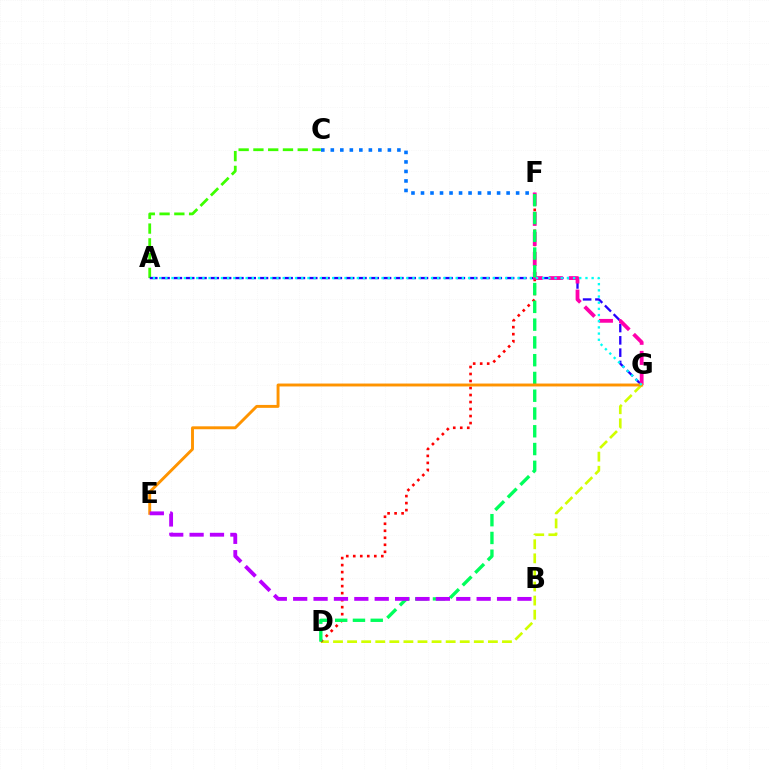{('D', 'G'): [{'color': '#d1ff00', 'line_style': 'dashed', 'thickness': 1.91}], ('D', 'F'): [{'color': '#ff0000', 'line_style': 'dotted', 'thickness': 1.9}, {'color': '#00ff5c', 'line_style': 'dashed', 'thickness': 2.41}], ('C', 'F'): [{'color': '#0074ff', 'line_style': 'dotted', 'thickness': 2.58}], ('A', 'C'): [{'color': '#3dff00', 'line_style': 'dashed', 'thickness': 2.01}], ('A', 'G'): [{'color': '#2500ff', 'line_style': 'dashed', 'thickness': 1.67}, {'color': '#00fff6', 'line_style': 'dotted', 'thickness': 1.68}], ('F', 'G'): [{'color': '#ff00ac', 'line_style': 'dashed', 'thickness': 2.73}], ('E', 'G'): [{'color': '#ff9400', 'line_style': 'solid', 'thickness': 2.1}], ('B', 'E'): [{'color': '#b900ff', 'line_style': 'dashed', 'thickness': 2.77}]}